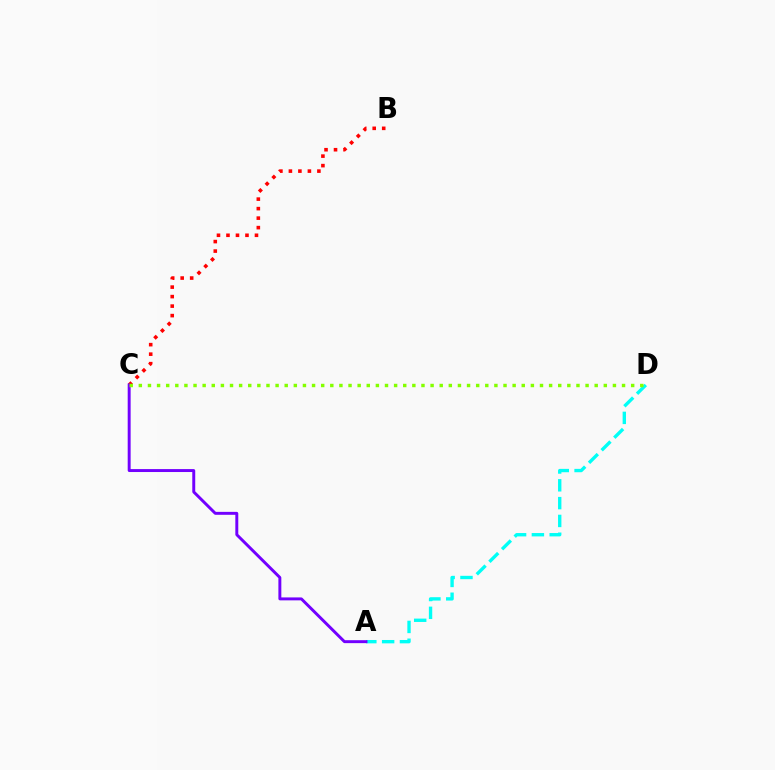{('A', 'D'): [{'color': '#00fff6', 'line_style': 'dashed', 'thickness': 2.42}], ('B', 'C'): [{'color': '#ff0000', 'line_style': 'dotted', 'thickness': 2.58}], ('A', 'C'): [{'color': '#7200ff', 'line_style': 'solid', 'thickness': 2.12}], ('C', 'D'): [{'color': '#84ff00', 'line_style': 'dotted', 'thickness': 2.48}]}